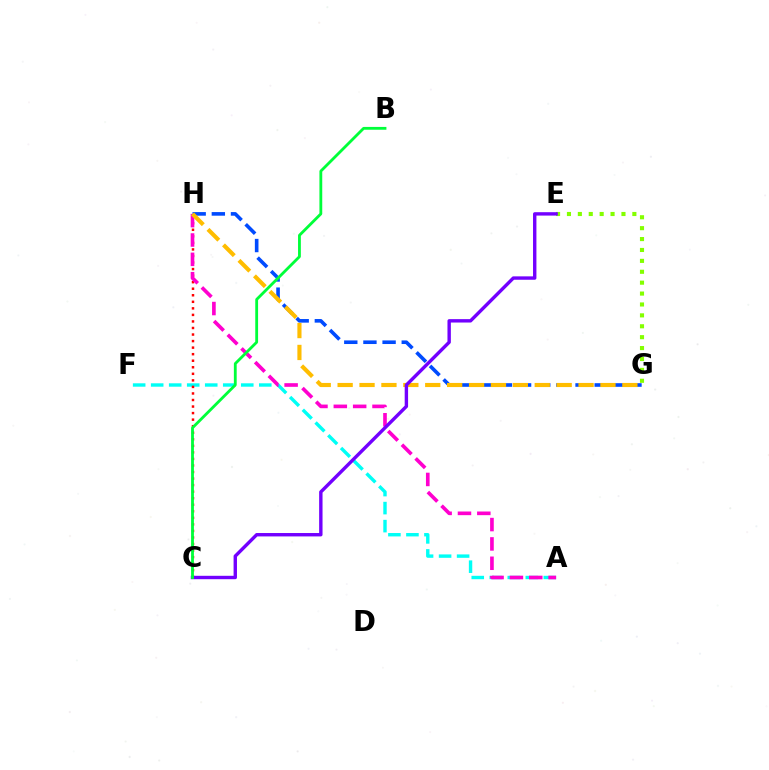{('G', 'H'): [{'color': '#004bff', 'line_style': 'dashed', 'thickness': 2.6}, {'color': '#ffbd00', 'line_style': 'dashed', 'thickness': 2.98}], ('E', 'G'): [{'color': '#84ff00', 'line_style': 'dotted', 'thickness': 2.96}], ('A', 'F'): [{'color': '#00fff6', 'line_style': 'dashed', 'thickness': 2.45}], ('C', 'H'): [{'color': '#ff0000', 'line_style': 'dotted', 'thickness': 1.78}], ('A', 'H'): [{'color': '#ff00cf', 'line_style': 'dashed', 'thickness': 2.63}], ('C', 'E'): [{'color': '#7200ff', 'line_style': 'solid', 'thickness': 2.44}], ('B', 'C'): [{'color': '#00ff39', 'line_style': 'solid', 'thickness': 2.03}]}